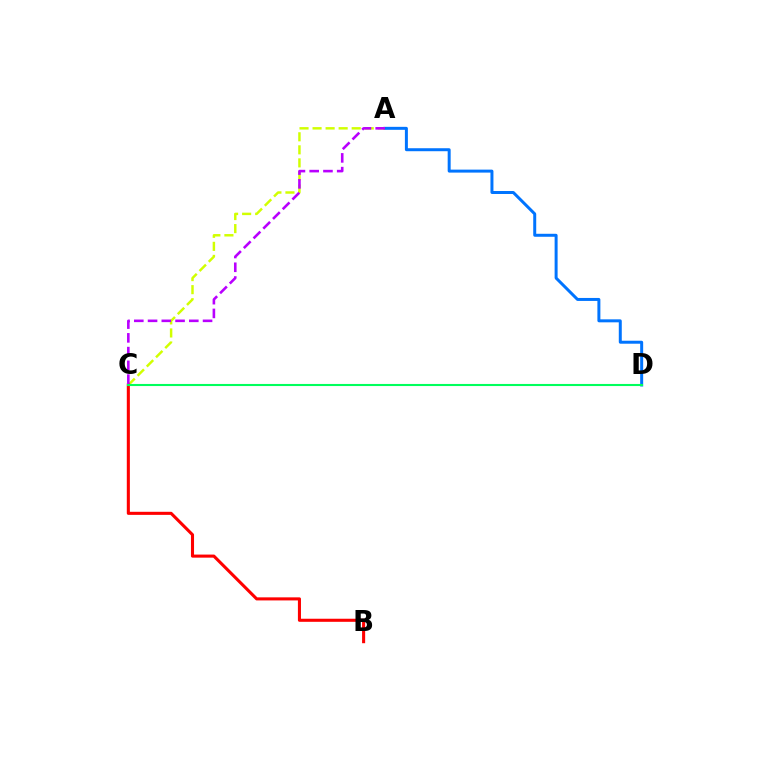{('A', 'D'): [{'color': '#0074ff', 'line_style': 'solid', 'thickness': 2.15}], ('A', 'C'): [{'color': '#d1ff00', 'line_style': 'dashed', 'thickness': 1.77}, {'color': '#b900ff', 'line_style': 'dashed', 'thickness': 1.87}], ('B', 'C'): [{'color': '#ff0000', 'line_style': 'solid', 'thickness': 2.21}], ('C', 'D'): [{'color': '#00ff5c', 'line_style': 'solid', 'thickness': 1.51}]}